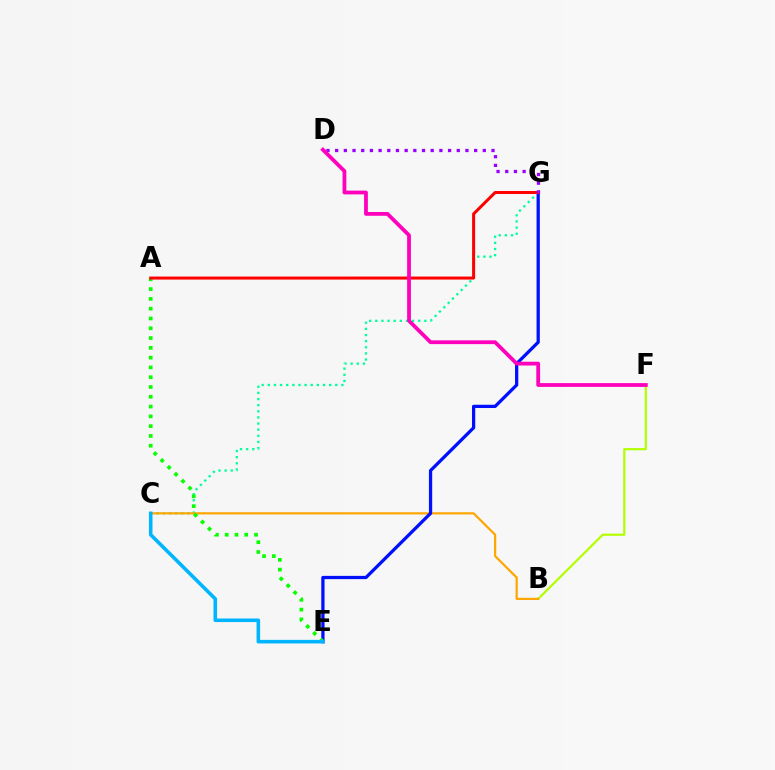{('C', 'G'): [{'color': '#00ff9d', 'line_style': 'dotted', 'thickness': 1.67}], ('B', 'F'): [{'color': '#b3ff00', 'line_style': 'solid', 'thickness': 1.58}], ('B', 'C'): [{'color': '#ffa500', 'line_style': 'solid', 'thickness': 1.58}], ('E', 'G'): [{'color': '#0010ff', 'line_style': 'solid', 'thickness': 2.35}], ('A', 'E'): [{'color': '#08ff00', 'line_style': 'dotted', 'thickness': 2.66}], ('A', 'G'): [{'color': '#ff0000', 'line_style': 'solid', 'thickness': 2.17}], ('C', 'E'): [{'color': '#00b5ff', 'line_style': 'solid', 'thickness': 2.57}], ('D', 'G'): [{'color': '#9b00ff', 'line_style': 'dotted', 'thickness': 2.36}], ('D', 'F'): [{'color': '#ff00bd', 'line_style': 'solid', 'thickness': 2.72}]}